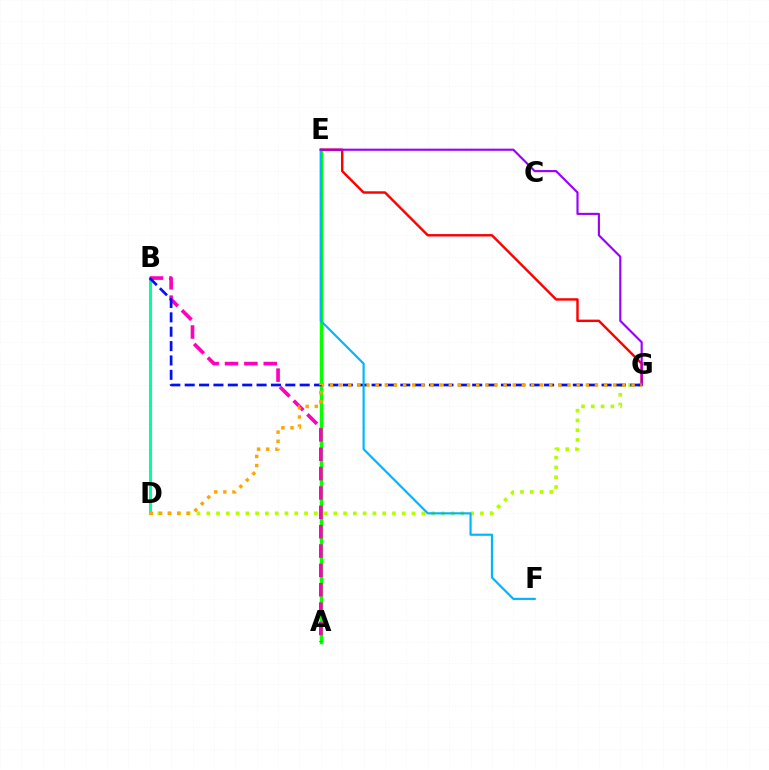{('D', 'G'): [{'color': '#b3ff00', 'line_style': 'dotted', 'thickness': 2.66}, {'color': '#ffa500', 'line_style': 'dotted', 'thickness': 2.48}], ('B', 'D'): [{'color': '#00ff9d', 'line_style': 'solid', 'thickness': 2.19}], ('A', 'E'): [{'color': '#08ff00', 'line_style': 'solid', 'thickness': 2.51}], ('E', 'G'): [{'color': '#ff0000', 'line_style': 'solid', 'thickness': 1.75}, {'color': '#9b00ff', 'line_style': 'solid', 'thickness': 1.54}], ('A', 'B'): [{'color': '#ff00bd', 'line_style': 'dashed', 'thickness': 2.63}], ('B', 'G'): [{'color': '#0010ff', 'line_style': 'dashed', 'thickness': 1.95}], ('E', 'F'): [{'color': '#00b5ff', 'line_style': 'solid', 'thickness': 1.55}]}